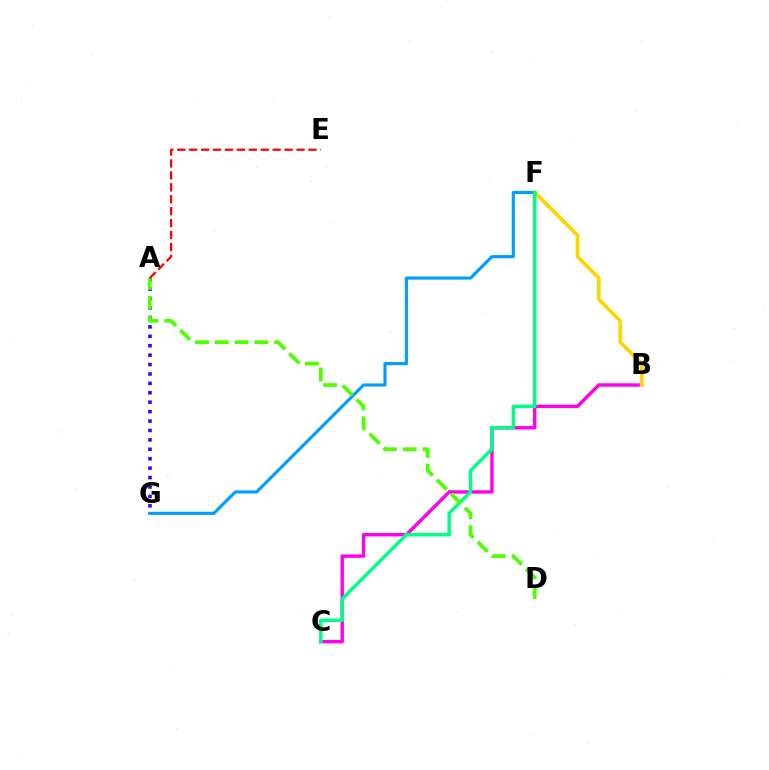{('B', 'C'): [{'color': '#ff00ed', 'line_style': 'solid', 'thickness': 2.46}], ('B', 'F'): [{'color': '#ffd500', 'line_style': 'solid', 'thickness': 2.68}], ('A', 'G'): [{'color': '#3700ff', 'line_style': 'dotted', 'thickness': 2.56}], ('F', 'G'): [{'color': '#009eff', 'line_style': 'solid', 'thickness': 2.26}], ('C', 'F'): [{'color': '#00ff86', 'line_style': 'solid', 'thickness': 2.52}], ('A', 'D'): [{'color': '#4fff00', 'line_style': 'dashed', 'thickness': 2.69}], ('A', 'E'): [{'color': '#ff0000', 'line_style': 'dashed', 'thickness': 1.62}]}